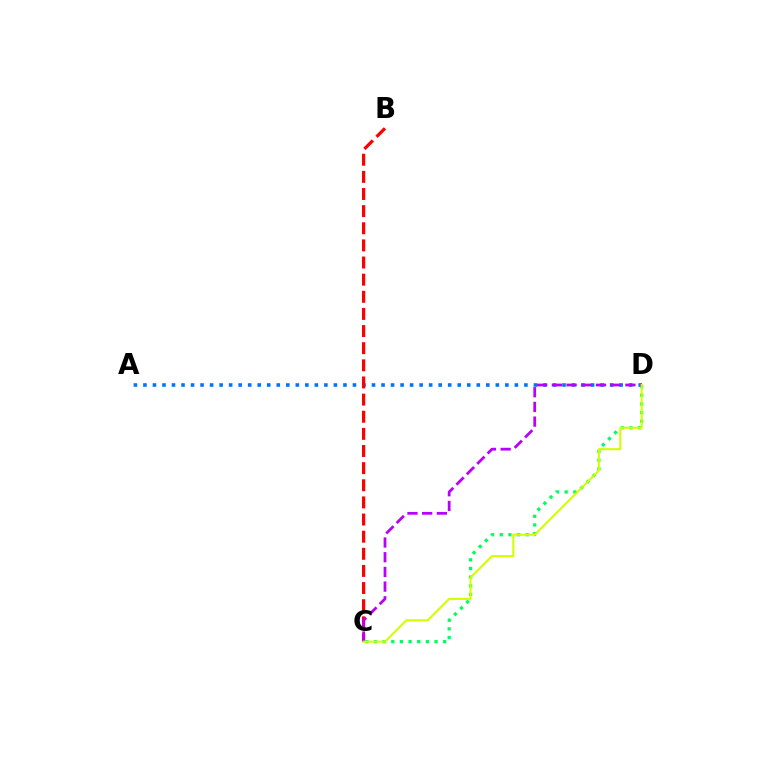{('A', 'D'): [{'color': '#0074ff', 'line_style': 'dotted', 'thickness': 2.59}], ('B', 'C'): [{'color': '#ff0000', 'line_style': 'dashed', 'thickness': 2.33}], ('C', 'D'): [{'color': '#00ff5c', 'line_style': 'dotted', 'thickness': 2.35}, {'color': '#b900ff', 'line_style': 'dashed', 'thickness': 2.0}, {'color': '#d1ff00', 'line_style': 'solid', 'thickness': 1.51}]}